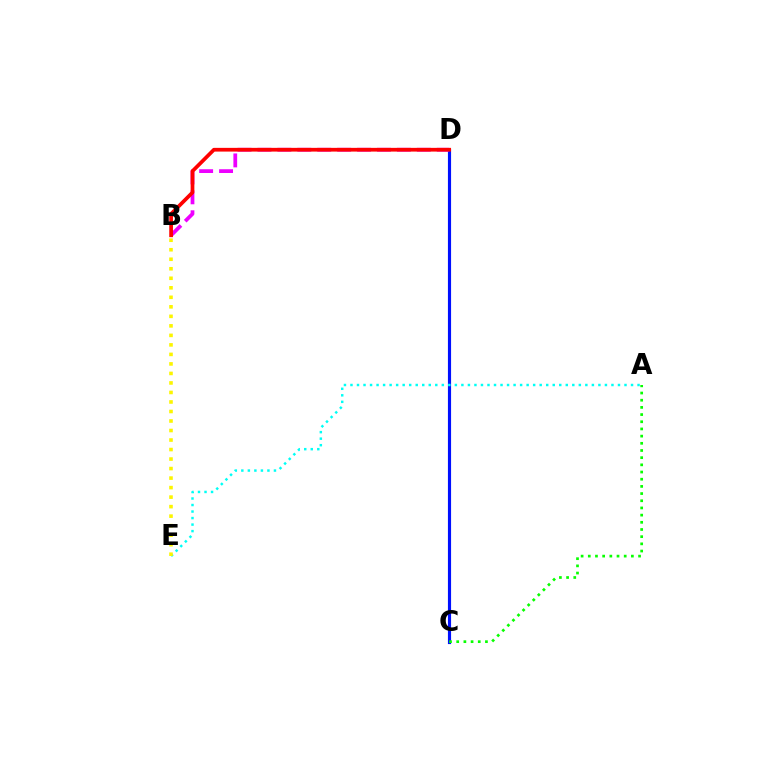{('C', 'D'): [{'color': '#0010ff', 'line_style': 'solid', 'thickness': 2.27}], ('A', 'C'): [{'color': '#08ff00', 'line_style': 'dotted', 'thickness': 1.95}], ('B', 'D'): [{'color': '#ee00ff', 'line_style': 'dashed', 'thickness': 2.71}, {'color': '#ff0000', 'line_style': 'solid', 'thickness': 2.68}], ('A', 'E'): [{'color': '#00fff6', 'line_style': 'dotted', 'thickness': 1.77}], ('B', 'E'): [{'color': '#fcf500', 'line_style': 'dotted', 'thickness': 2.59}]}